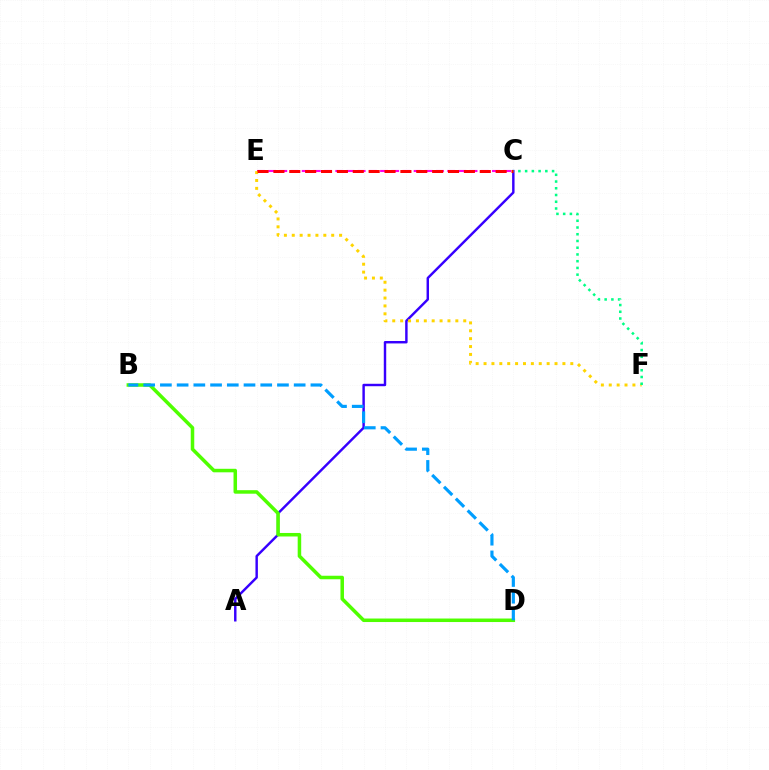{('A', 'C'): [{'color': '#3700ff', 'line_style': 'solid', 'thickness': 1.76}], ('C', 'E'): [{'color': '#ff00ed', 'line_style': 'dashed', 'thickness': 1.52}, {'color': '#ff0000', 'line_style': 'dashed', 'thickness': 2.16}], ('E', 'F'): [{'color': '#ffd500', 'line_style': 'dotted', 'thickness': 2.14}], ('B', 'D'): [{'color': '#4fff00', 'line_style': 'solid', 'thickness': 2.53}, {'color': '#009eff', 'line_style': 'dashed', 'thickness': 2.27}], ('C', 'F'): [{'color': '#00ff86', 'line_style': 'dotted', 'thickness': 1.83}]}